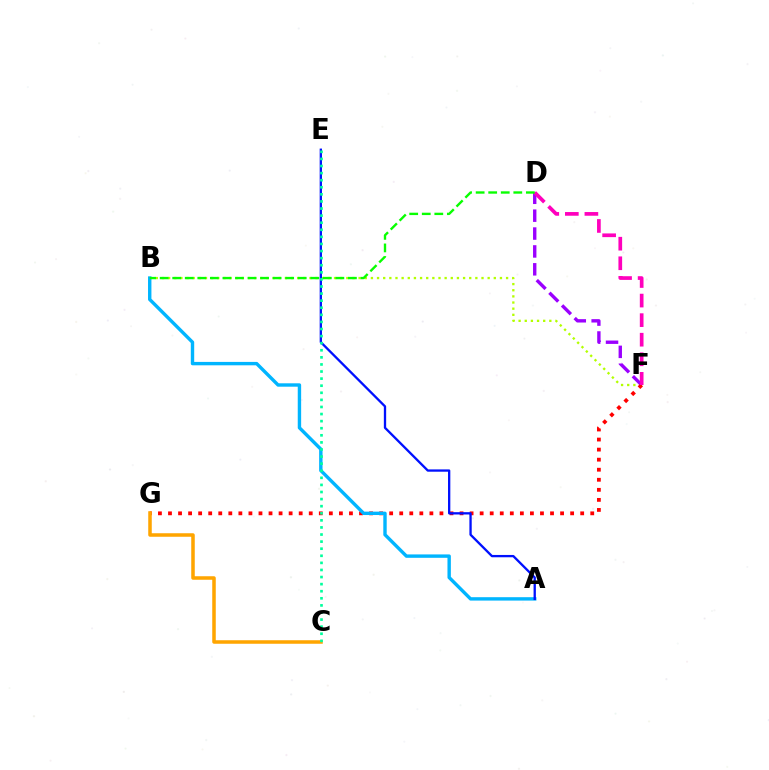{('B', 'F'): [{'color': '#b3ff00', 'line_style': 'dotted', 'thickness': 1.67}], ('D', 'F'): [{'color': '#9b00ff', 'line_style': 'dashed', 'thickness': 2.43}, {'color': '#ff00bd', 'line_style': 'dashed', 'thickness': 2.66}], ('F', 'G'): [{'color': '#ff0000', 'line_style': 'dotted', 'thickness': 2.73}], ('C', 'G'): [{'color': '#ffa500', 'line_style': 'solid', 'thickness': 2.54}], ('A', 'B'): [{'color': '#00b5ff', 'line_style': 'solid', 'thickness': 2.45}], ('A', 'E'): [{'color': '#0010ff', 'line_style': 'solid', 'thickness': 1.66}], ('C', 'E'): [{'color': '#00ff9d', 'line_style': 'dotted', 'thickness': 1.93}], ('B', 'D'): [{'color': '#08ff00', 'line_style': 'dashed', 'thickness': 1.7}]}